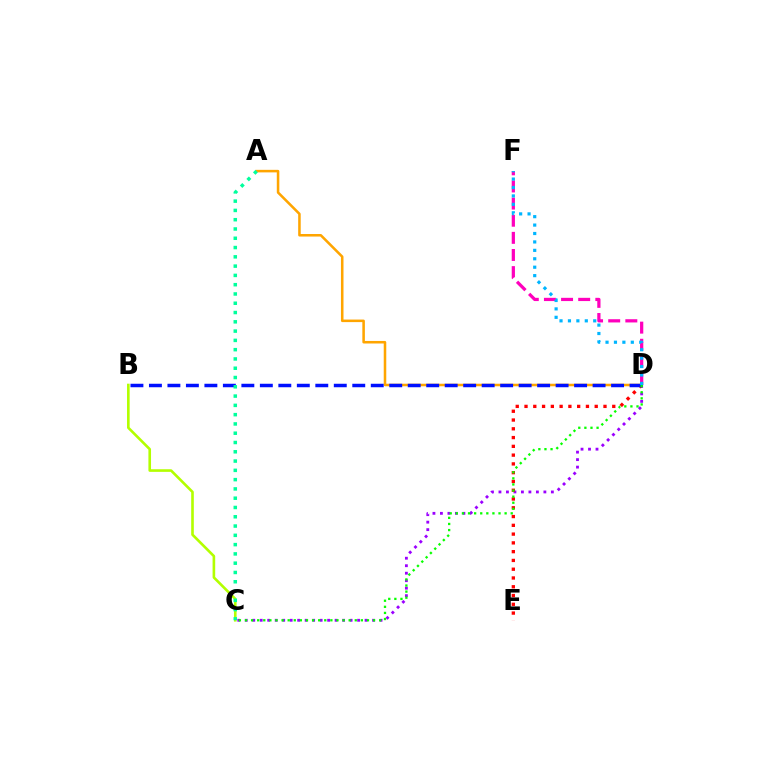{('D', 'F'): [{'color': '#ff00bd', 'line_style': 'dashed', 'thickness': 2.33}, {'color': '#00b5ff', 'line_style': 'dotted', 'thickness': 2.29}], ('A', 'D'): [{'color': '#ffa500', 'line_style': 'solid', 'thickness': 1.83}], ('C', 'D'): [{'color': '#9b00ff', 'line_style': 'dotted', 'thickness': 2.03}, {'color': '#08ff00', 'line_style': 'dotted', 'thickness': 1.66}], ('B', 'C'): [{'color': '#b3ff00', 'line_style': 'solid', 'thickness': 1.89}], ('D', 'E'): [{'color': '#ff0000', 'line_style': 'dotted', 'thickness': 2.38}], ('B', 'D'): [{'color': '#0010ff', 'line_style': 'dashed', 'thickness': 2.51}], ('A', 'C'): [{'color': '#00ff9d', 'line_style': 'dotted', 'thickness': 2.52}]}